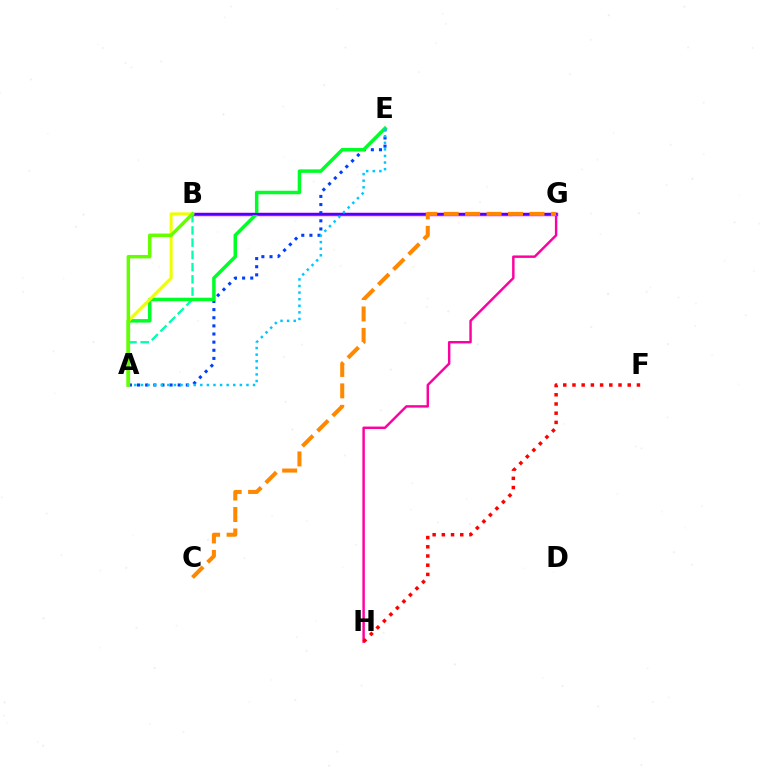{('G', 'H'): [{'color': '#ff00a0', 'line_style': 'solid', 'thickness': 1.77}], ('A', 'B'): [{'color': '#00ffaf', 'line_style': 'dashed', 'thickness': 1.66}, {'color': '#eeff00', 'line_style': 'solid', 'thickness': 2.19}, {'color': '#66ff00', 'line_style': 'solid', 'thickness': 2.48}], ('B', 'G'): [{'color': '#d600ff', 'line_style': 'solid', 'thickness': 2.47}, {'color': '#4f00ff', 'line_style': 'solid', 'thickness': 1.55}], ('A', 'E'): [{'color': '#003fff', 'line_style': 'dotted', 'thickness': 2.21}, {'color': '#00ff27', 'line_style': 'solid', 'thickness': 2.52}, {'color': '#00c7ff', 'line_style': 'dotted', 'thickness': 1.79}], ('F', 'H'): [{'color': '#ff0000', 'line_style': 'dotted', 'thickness': 2.5}], ('C', 'G'): [{'color': '#ff8800', 'line_style': 'dashed', 'thickness': 2.91}]}